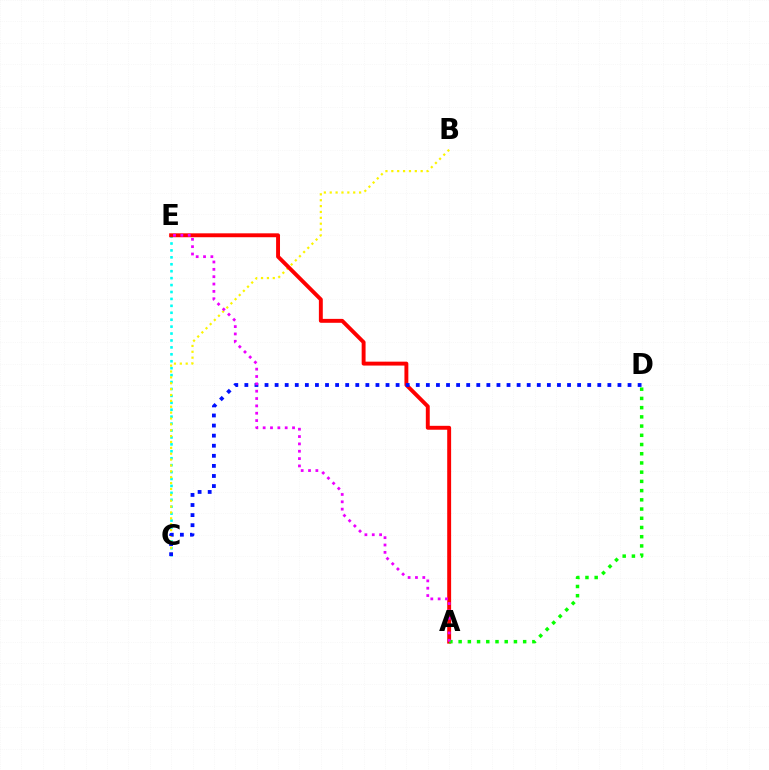{('C', 'E'): [{'color': '#00fff6', 'line_style': 'dotted', 'thickness': 1.88}], ('B', 'C'): [{'color': '#fcf500', 'line_style': 'dotted', 'thickness': 1.6}], ('A', 'E'): [{'color': '#ff0000', 'line_style': 'solid', 'thickness': 2.81}, {'color': '#ee00ff', 'line_style': 'dotted', 'thickness': 2.0}], ('A', 'D'): [{'color': '#08ff00', 'line_style': 'dotted', 'thickness': 2.5}], ('C', 'D'): [{'color': '#0010ff', 'line_style': 'dotted', 'thickness': 2.74}]}